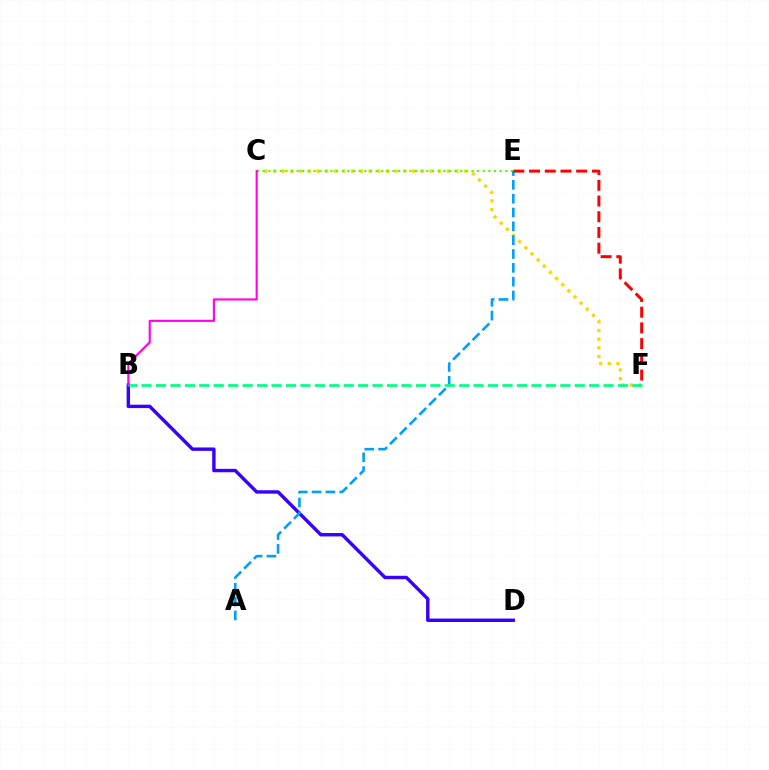{('C', 'F'): [{'color': '#ffd500', 'line_style': 'dotted', 'thickness': 2.36}], ('C', 'E'): [{'color': '#4fff00', 'line_style': 'dotted', 'thickness': 1.53}], ('B', 'D'): [{'color': '#3700ff', 'line_style': 'solid', 'thickness': 2.45}], ('A', 'E'): [{'color': '#009eff', 'line_style': 'dashed', 'thickness': 1.88}], ('E', 'F'): [{'color': '#ff0000', 'line_style': 'dashed', 'thickness': 2.13}], ('B', 'F'): [{'color': '#00ff86', 'line_style': 'dashed', 'thickness': 1.96}], ('B', 'C'): [{'color': '#ff00ed', 'line_style': 'solid', 'thickness': 1.52}]}